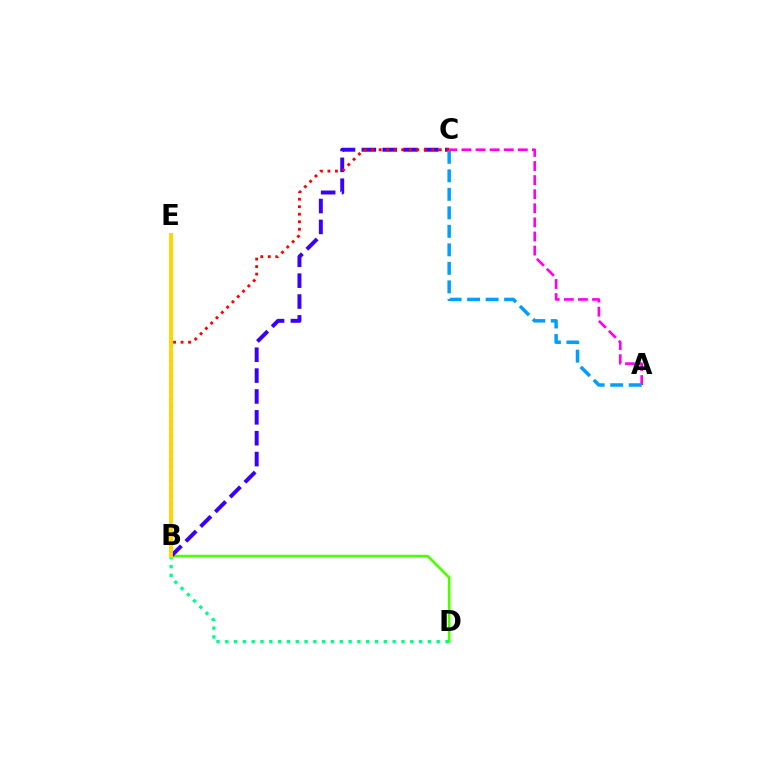{('B', 'D'): [{'color': '#4fff00', 'line_style': 'solid', 'thickness': 1.93}, {'color': '#00ff86', 'line_style': 'dotted', 'thickness': 2.39}], ('B', 'C'): [{'color': '#3700ff', 'line_style': 'dashed', 'thickness': 2.83}, {'color': '#ff0000', 'line_style': 'dotted', 'thickness': 2.04}], ('B', 'E'): [{'color': '#ffd500', 'line_style': 'solid', 'thickness': 2.77}], ('A', 'C'): [{'color': '#ff00ed', 'line_style': 'dashed', 'thickness': 1.91}, {'color': '#009eff', 'line_style': 'dashed', 'thickness': 2.51}]}